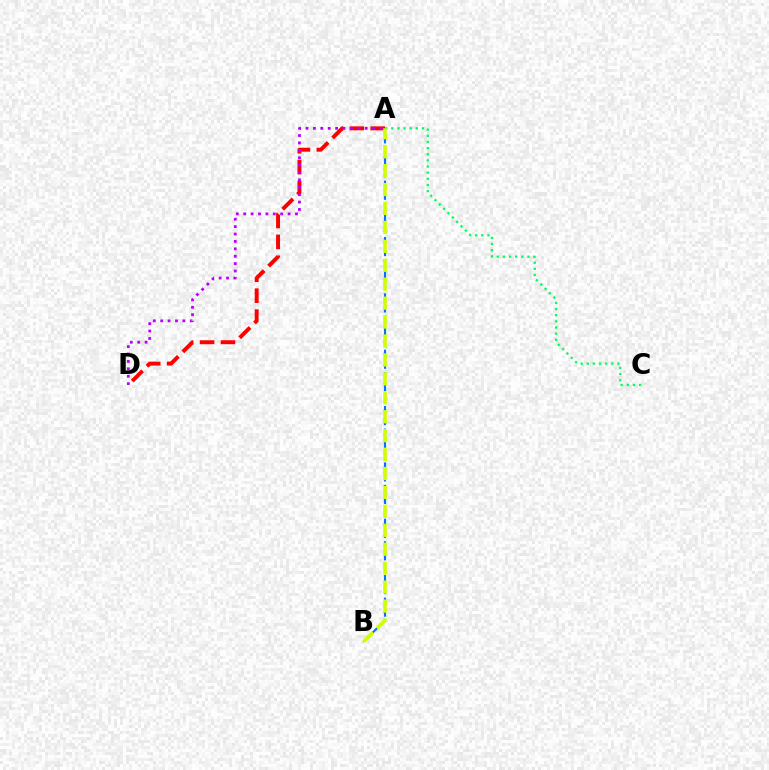{('A', 'C'): [{'color': '#00ff5c', 'line_style': 'dotted', 'thickness': 1.67}], ('A', 'D'): [{'color': '#ff0000', 'line_style': 'dashed', 'thickness': 2.84}, {'color': '#b900ff', 'line_style': 'dotted', 'thickness': 2.01}], ('A', 'B'): [{'color': '#0074ff', 'line_style': 'dashed', 'thickness': 1.53}, {'color': '#d1ff00', 'line_style': 'dashed', 'thickness': 2.57}]}